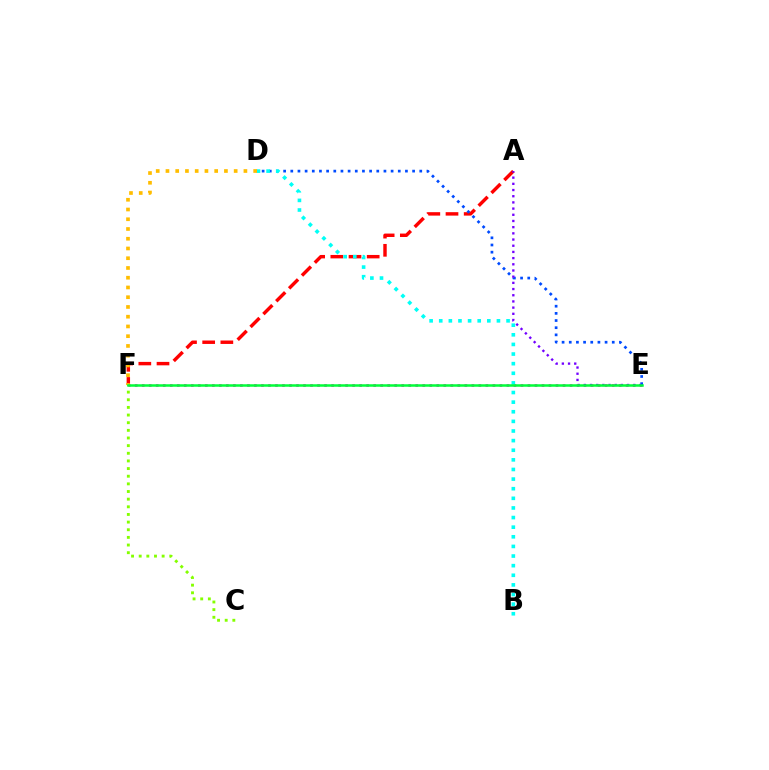{('C', 'F'): [{'color': '#84ff00', 'line_style': 'dotted', 'thickness': 2.08}], ('E', 'F'): [{'color': '#ff00cf', 'line_style': 'dotted', 'thickness': 1.91}, {'color': '#00ff39', 'line_style': 'solid', 'thickness': 1.81}], ('A', 'F'): [{'color': '#ff0000', 'line_style': 'dashed', 'thickness': 2.47}], ('D', 'E'): [{'color': '#004bff', 'line_style': 'dotted', 'thickness': 1.95}], ('B', 'D'): [{'color': '#00fff6', 'line_style': 'dotted', 'thickness': 2.61}], ('A', 'E'): [{'color': '#7200ff', 'line_style': 'dotted', 'thickness': 1.68}], ('D', 'F'): [{'color': '#ffbd00', 'line_style': 'dotted', 'thickness': 2.65}]}